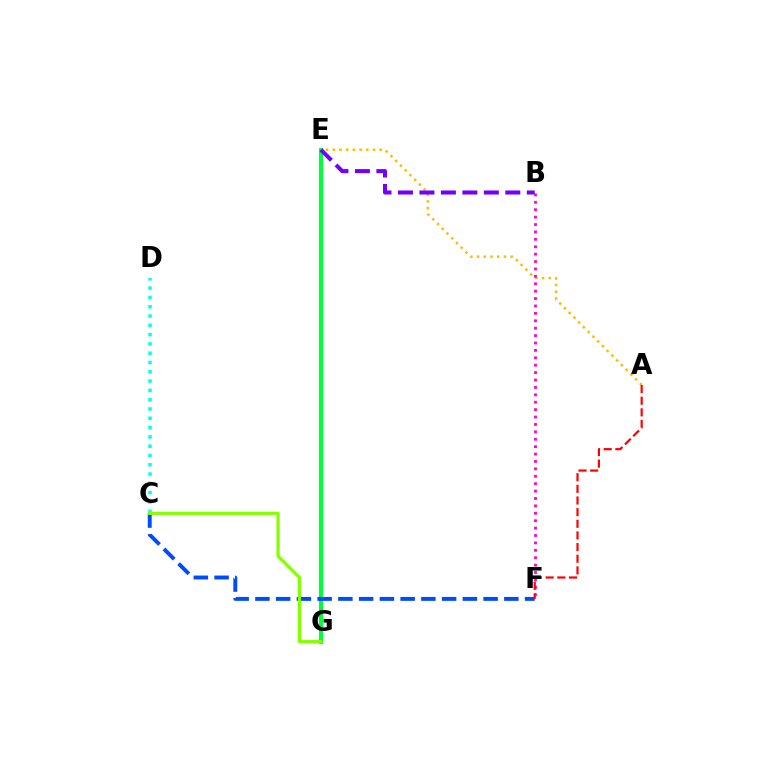{('C', 'D'): [{'color': '#00fff6', 'line_style': 'dotted', 'thickness': 2.53}], ('E', 'G'): [{'color': '#00ff39', 'line_style': 'solid', 'thickness': 2.96}], ('C', 'F'): [{'color': '#004bff', 'line_style': 'dashed', 'thickness': 2.82}], ('A', 'E'): [{'color': '#ffbd00', 'line_style': 'dotted', 'thickness': 1.82}], ('B', 'F'): [{'color': '#ff00cf', 'line_style': 'dotted', 'thickness': 2.01}], ('B', 'E'): [{'color': '#7200ff', 'line_style': 'dashed', 'thickness': 2.92}], ('A', 'F'): [{'color': '#ff0000', 'line_style': 'dashed', 'thickness': 1.58}], ('C', 'G'): [{'color': '#84ff00', 'line_style': 'solid', 'thickness': 2.31}]}